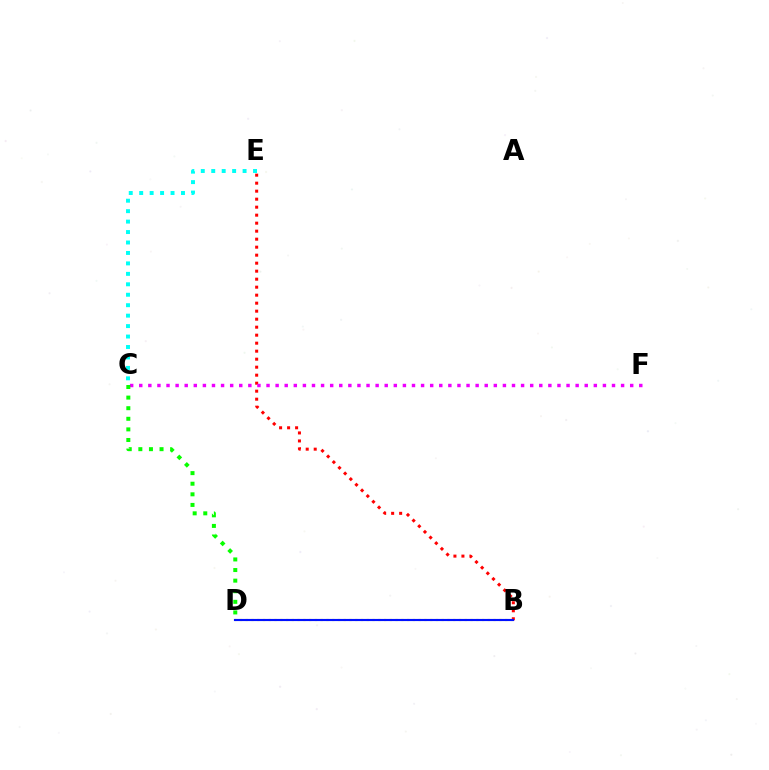{('B', 'E'): [{'color': '#ff0000', 'line_style': 'dotted', 'thickness': 2.17}], ('B', 'D'): [{'color': '#fcf500', 'line_style': 'dotted', 'thickness': 1.57}, {'color': '#0010ff', 'line_style': 'solid', 'thickness': 1.54}], ('C', 'F'): [{'color': '#ee00ff', 'line_style': 'dotted', 'thickness': 2.47}], ('C', 'D'): [{'color': '#08ff00', 'line_style': 'dotted', 'thickness': 2.88}], ('C', 'E'): [{'color': '#00fff6', 'line_style': 'dotted', 'thickness': 2.84}]}